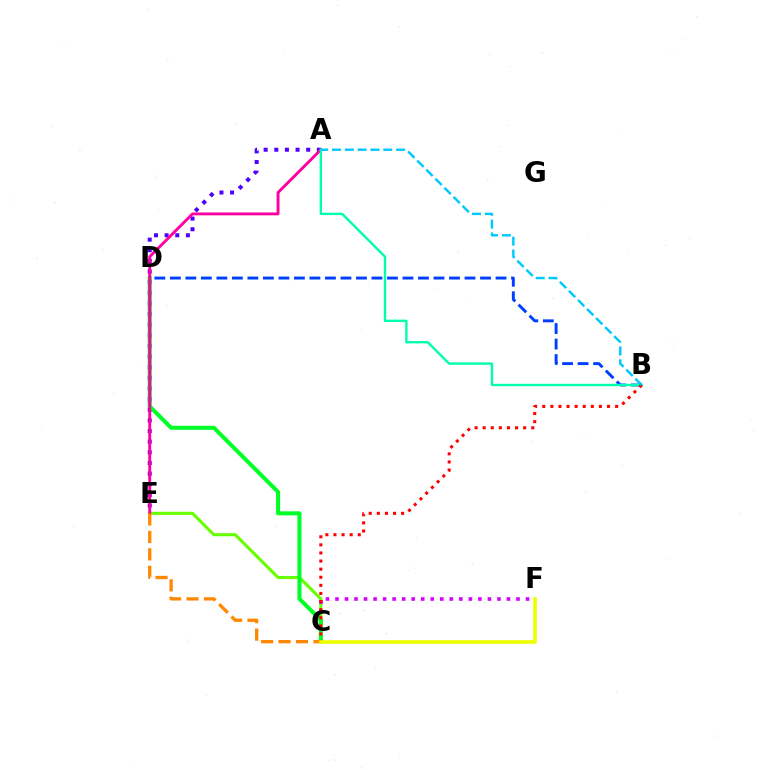{('C', 'E'): [{'color': '#66ff00', 'line_style': 'solid', 'thickness': 2.22}, {'color': '#ff8800', 'line_style': 'dashed', 'thickness': 2.37}], ('C', 'F'): [{'color': '#d600ff', 'line_style': 'dotted', 'thickness': 2.59}, {'color': '#eeff00', 'line_style': 'solid', 'thickness': 2.61}], ('A', 'E'): [{'color': '#4f00ff', 'line_style': 'dotted', 'thickness': 2.89}, {'color': '#ff00a0', 'line_style': 'solid', 'thickness': 2.08}], ('C', 'D'): [{'color': '#00ff27', 'line_style': 'solid', 'thickness': 2.9}], ('B', 'D'): [{'color': '#003fff', 'line_style': 'dashed', 'thickness': 2.11}], ('A', 'B'): [{'color': '#00ffaf', 'line_style': 'solid', 'thickness': 1.71}, {'color': '#00c7ff', 'line_style': 'dashed', 'thickness': 1.74}], ('B', 'C'): [{'color': '#ff0000', 'line_style': 'dotted', 'thickness': 2.2}]}